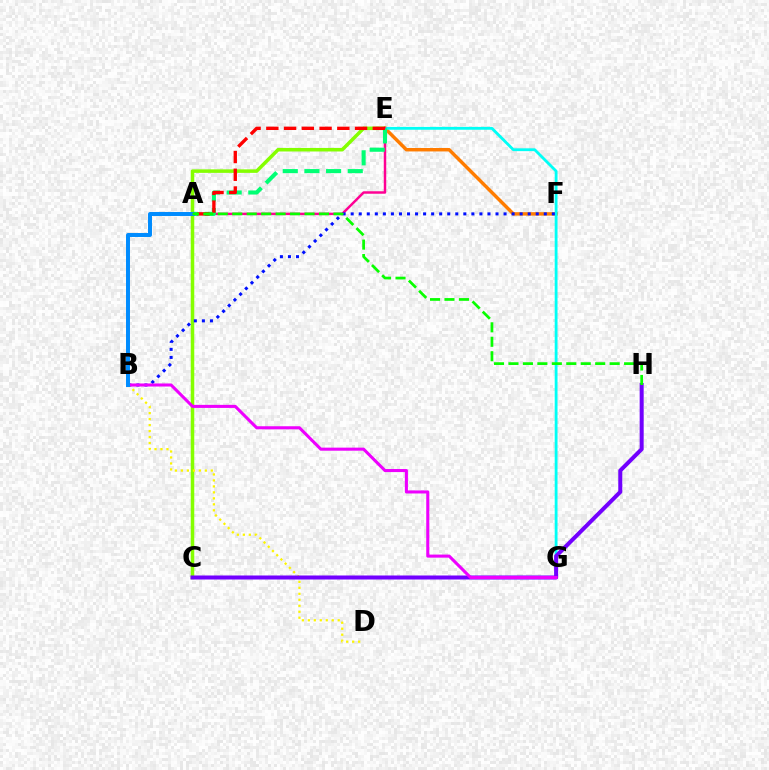{('C', 'E'): [{'color': '#84ff00', 'line_style': 'solid', 'thickness': 2.53}], ('B', 'D'): [{'color': '#fcf500', 'line_style': 'dotted', 'thickness': 1.62}], ('E', 'F'): [{'color': '#ff7c00', 'line_style': 'solid', 'thickness': 2.47}], ('E', 'G'): [{'color': '#00fff6', 'line_style': 'solid', 'thickness': 2.03}], ('A', 'E'): [{'color': '#ff0094', 'line_style': 'solid', 'thickness': 1.78}, {'color': '#00ff74', 'line_style': 'dashed', 'thickness': 2.94}, {'color': '#ff0000', 'line_style': 'dashed', 'thickness': 2.41}], ('C', 'H'): [{'color': '#7200ff', 'line_style': 'solid', 'thickness': 2.89}], ('B', 'F'): [{'color': '#0010ff', 'line_style': 'dotted', 'thickness': 2.19}], ('B', 'G'): [{'color': '#ee00ff', 'line_style': 'solid', 'thickness': 2.2}], ('A', 'B'): [{'color': '#008cff', 'line_style': 'solid', 'thickness': 2.86}], ('A', 'H'): [{'color': '#08ff00', 'line_style': 'dashed', 'thickness': 1.96}]}